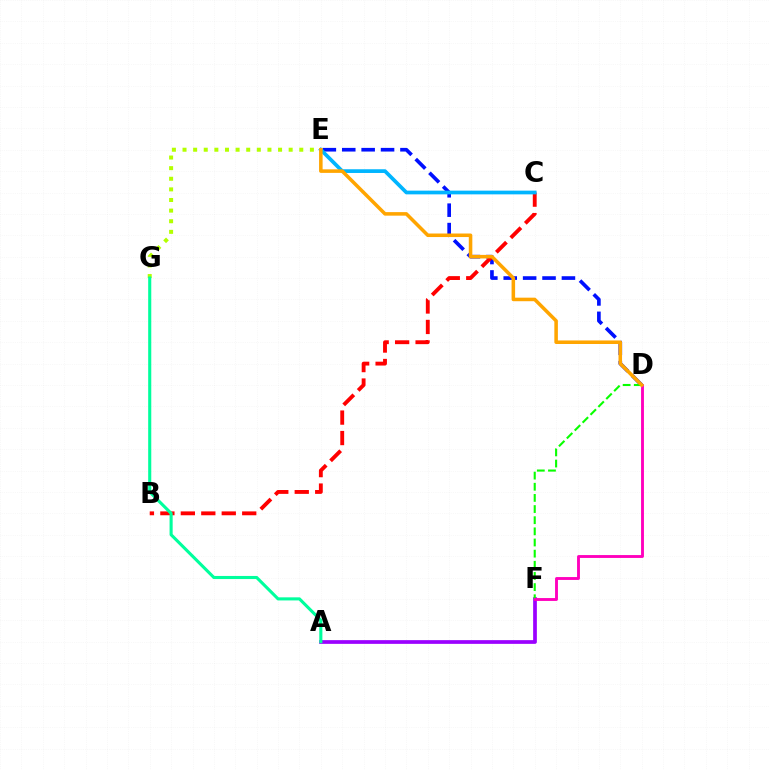{('E', 'G'): [{'color': '#b3ff00', 'line_style': 'dotted', 'thickness': 2.88}], ('A', 'F'): [{'color': '#9b00ff', 'line_style': 'solid', 'thickness': 2.68}], ('D', 'E'): [{'color': '#0010ff', 'line_style': 'dashed', 'thickness': 2.64}, {'color': '#ffa500', 'line_style': 'solid', 'thickness': 2.55}], ('B', 'C'): [{'color': '#ff0000', 'line_style': 'dashed', 'thickness': 2.78}], ('D', 'F'): [{'color': '#08ff00', 'line_style': 'dashed', 'thickness': 1.51}, {'color': '#ff00bd', 'line_style': 'solid', 'thickness': 2.07}], ('C', 'E'): [{'color': '#00b5ff', 'line_style': 'solid', 'thickness': 2.68}], ('A', 'G'): [{'color': '#00ff9d', 'line_style': 'solid', 'thickness': 2.23}]}